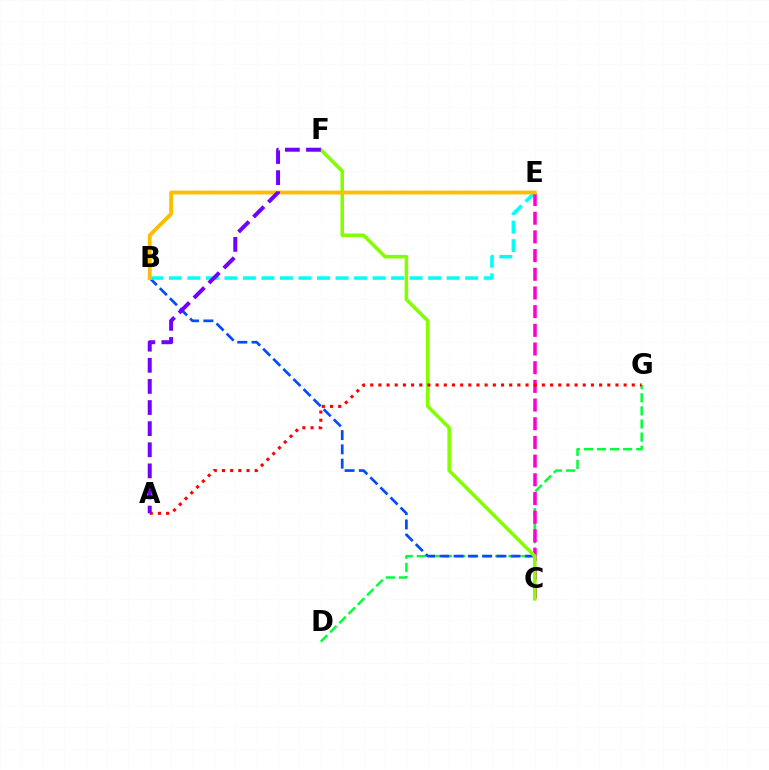{('D', 'G'): [{'color': '#00ff39', 'line_style': 'dashed', 'thickness': 1.78}], ('B', 'C'): [{'color': '#004bff', 'line_style': 'dashed', 'thickness': 1.94}], ('B', 'E'): [{'color': '#00fff6', 'line_style': 'dashed', 'thickness': 2.52}, {'color': '#ffbd00', 'line_style': 'solid', 'thickness': 2.76}], ('C', 'E'): [{'color': '#ff00cf', 'line_style': 'dashed', 'thickness': 2.54}], ('C', 'F'): [{'color': '#84ff00', 'line_style': 'solid', 'thickness': 2.57}], ('A', 'G'): [{'color': '#ff0000', 'line_style': 'dotted', 'thickness': 2.22}], ('A', 'F'): [{'color': '#7200ff', 'line_style': 'dashed', 'thickness': 2.87}]}